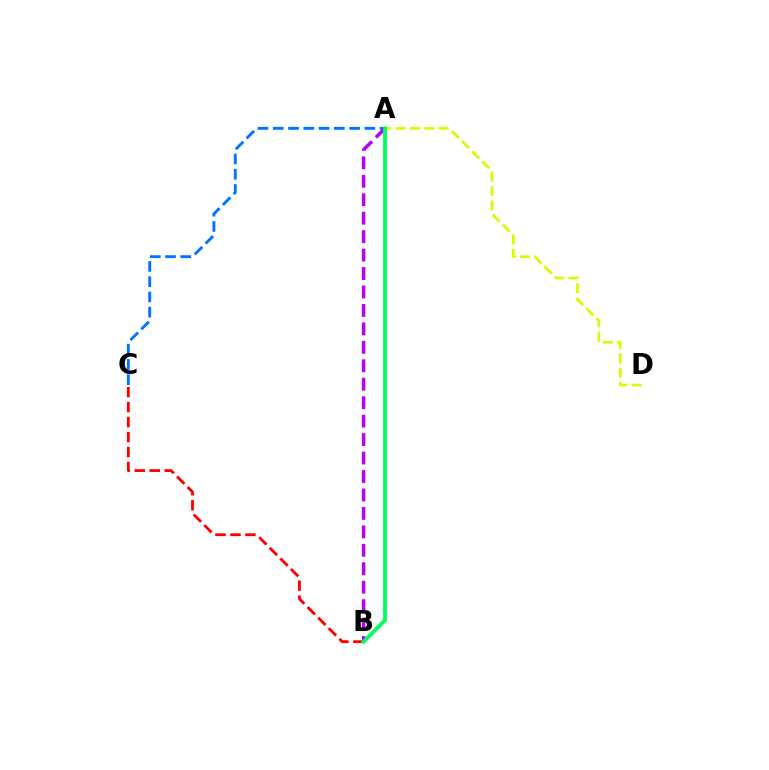{('A', 'C'): [{'color': '#0074ff', 'line_style': 'dashed', 'thickness': 2.07}], ('B', 'C'): [{'color': '#ff0000', 'line_style': 'dashed', 'thickness': 2.03}], ('A', 'B'): [{'color': '#b900ff', 'line_style': 'dashed', 'thickness': 2.51}, {'color': '#00ff5c', 'line_style': 'solid', 'thickness': 2.74}], ('A', 'D'): [{'color': '#d1ff00', 'line_style': 'dashed', 'thickness': 1.95}]}